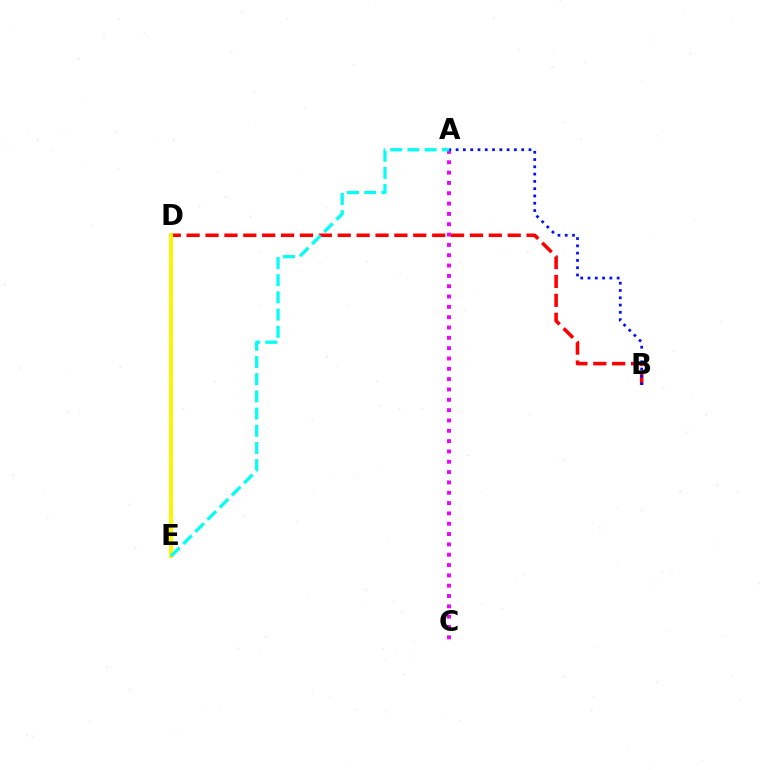{('A', 'C'): [{'color': '#ee00ff', 'line_style': 'dotted', 'thickness': 2.81}], ('B', 'D'): [{'color': '#ff0000', 'line_style': 'dashed', 'thickness': 2.57}], ('D', 'E'): [{'color': '#08ff00', 'line_style': 'dashed', 'thickness': 2.71}, {'color': '#fcf500', 'line_style': 'solid', 'thickness': 2.82}], ('A', 'B'): [{'color': '#0010ff', 'line_style': 'dotted', 'thickness': 1.98}], ('A', 'E'): [{'color': '#00fff6', 'line_style': 'dashed', 'thickness': 2.34}]}